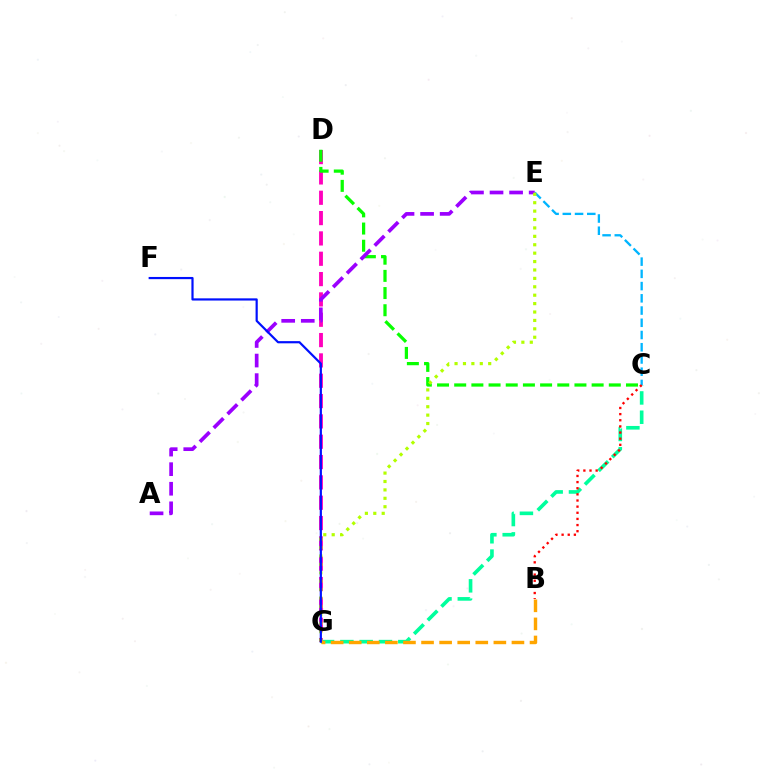{('C', 'G'): [{'color': '#00ff9d', 'line_style': 'dashed', 'thickness': 2.62}], ('C', 'E'): [{'color': '#00b5ff', 'line_style': 'dashed', 'thickness': 1.66}], ('D', 'G'): [{'color': '#ff00bd', 'line_style': 'dashed', 'thickness': 2.76}], ('B', 'C'): [{'color': '#ff0000', 'line_style': 'dotted', 'thickness': 1.67}], ('C', 'D'): [{'color': '#08ff00', 'line_style': 'dashed', 'thickness': 2.33}], ('A', 'E'): [{'color': '#9b00ff', 'line_style': 'dashed', 'thickness': 2.66}], ('B', 'G'): [{'color': '#ffa500', 'line_style': 'dashed', 'thickness': 2.46}], ('E', 'G'): [{'color': '#b3ff00', 'line_style': 'dotted', 'thickness': 2.28}], ('F', 'G'): [{'color': '#0010ff', 'line_style': 'solid', 'thickness': 1.58}]}